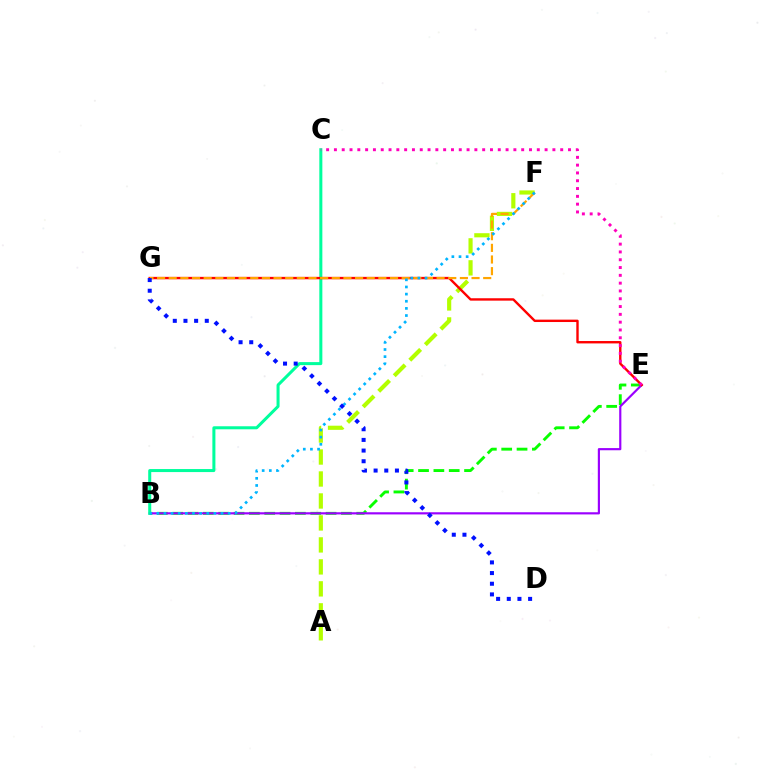{('B', 'E'): [{'color': '#08ff00', 'line_style': 'dashed', 'thickness': 2.08}, {'color': '#9b00ff', 'line_style': 'solid', 'thickness': 1.56}], ('A', 'F'): [{'color': '#b3ff00', 'line_style': 'dashed', 'thickness': 2.99}], ('B', 'C'): [{'color': '#00ff9d', 'line_style': 'solid', 'thickness': 2.18}], ('E', 'G'): [{'color': '#ff0000', 'line_style': 'solid', 'thickness': 1.72}], ('C', 'E'): [{'color': '#ff00bd', 'line_style': 'dotted', 'thickness': 2.12}], ('F', 'G'): [{'color': '#ffa500', 'line_style': 'dashed', 'thickness': 1.58}], ('B', 'F'): [{'color': '#00b5ff', 'line_style': 'dotted', 'thickness': 1.94}], ('D', 'G'): [{'color': '#0010ff', 'line_style': 'dotted', 'thickness': 2.9}]}